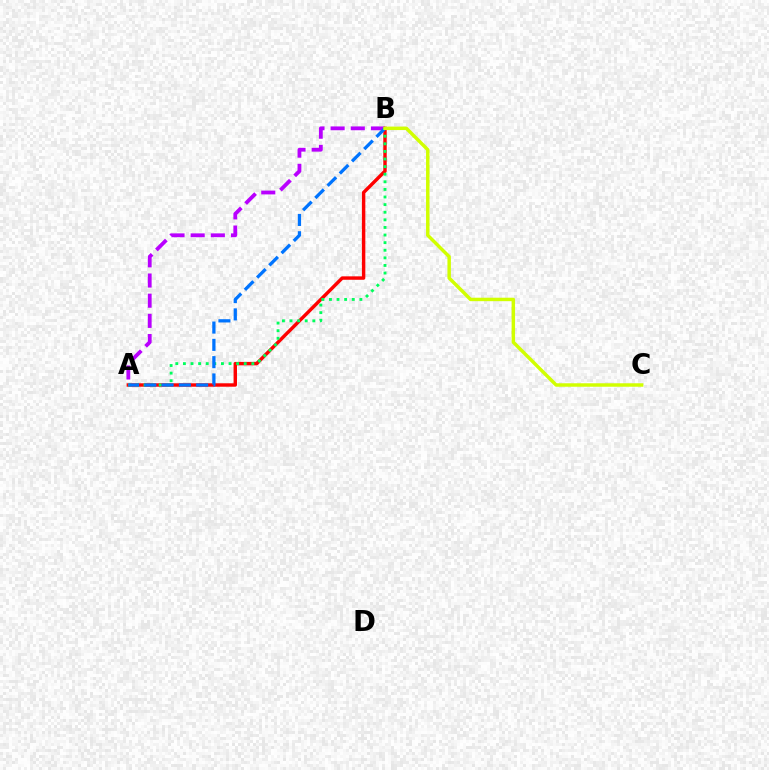{('A', 'B'): [{'color': '#ff0000', 'line_style': 'solid', 'thickness': 2.47}, {'color': '#00ff5c', 'line_style': 'dotted', 'thickness': 2.07}, {'color': '#b900ff', 'line_style': 'dashed', 'thickness': 2.74}, {'color': '#0074ff', 'line_style': 'dashed', 'thickness': 2.35}], ('B', 'C'): [{'color': '#d1ff00', 'line_style': 'solid', 'thickness': 2.49}]}